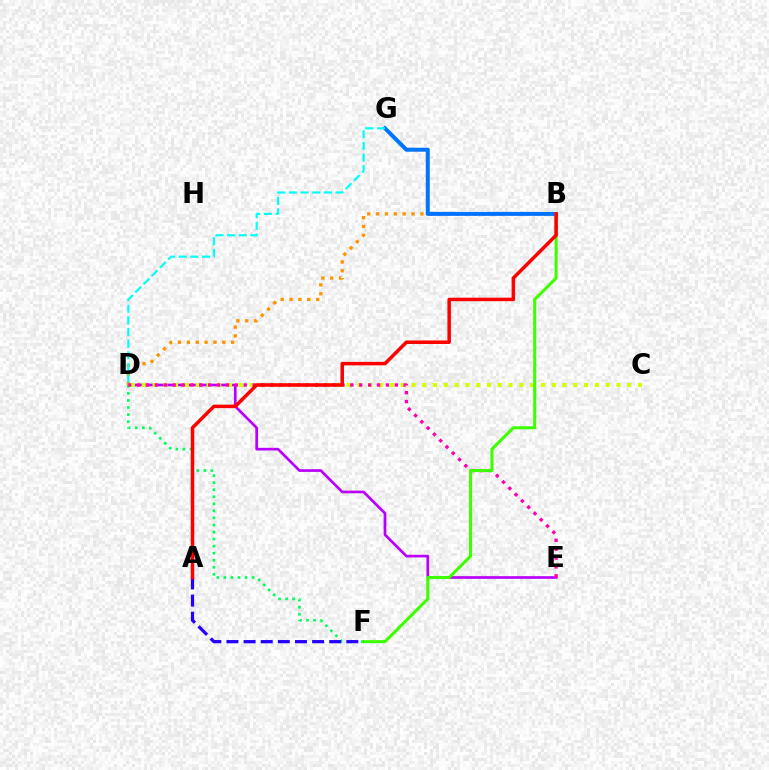{('D', 'E'): [{'color': '#b900ff', 'line_style': 'solid', 'thickness': 1.93}, {'color': '#ff00ac', 'line_style': 'dotted', 'thickness': 2.41}], ('B', 'D'): [{'color': '#ff9400', 'line_style': 'dotted', 'thickness': 2.41}], ('D', 'F'): [{'color': '#00ff5c', 'line_style': 'dotted', 'thickness': 1.92}], ('C', 'D'): [{'color': '#d1ff00', 'line_style': 'dotted', 'thickness': 2.93}], ('B', 'G'): [{'color': '#0074ff', 'line_style': 'solid', 'thickness': 2.86}], ('B', 'F'): [{'color': '#3dff00', 'line_style': 'solid', 'thickness': 2.21}], ('A', 'F'): [{'color': '#2500ff', 'line_style': 'dashed', 'thickness': 2.33}], ('A', 'B'): [{'color': '#ff0000', 'line_style': 'solid', 'thickness': 2.52}], ('D', 'G'): [{'color': '#00fff6', 'line_style': 'dashed', 'thickness': 1.58}]}